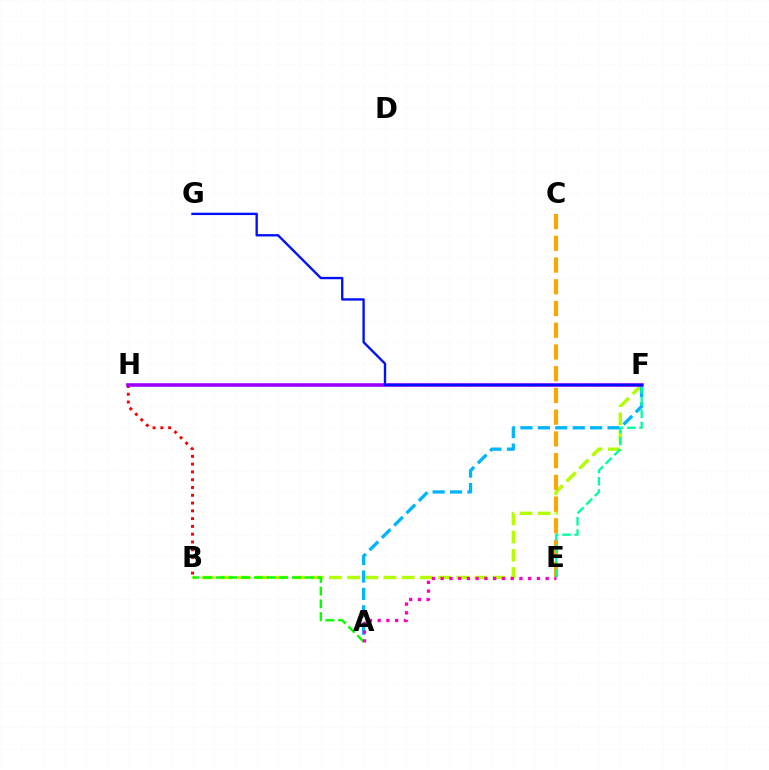{('B', 'F'): [{'color': '#b3ff00', 'line_style': 'dashed', 'thickness': 2.47}], ('A', 'F'): [{'color': '#00b5ff', 'line_style': 'dashed', 'thickness': 2.37}], ('C', 'E'): [{'color': '#ffa500', 'line_style': 'dashed', 'thickness': 2.95}], ('A', 'B'): [{'color': '#08ff00', 'line_style': 'dashed', 'thickness': 1.73}], ('E', 'F'): [{'color': '#00ff9d', 'line_style': 'dashed', 'thickness': 1.66}], ('B', 'H'): [{'color': '#ff0000', 'line_style': 'dotted', 'thickness': 2.12}], ('A', 'E'): [{'color': '#ff00bd', 'line_style': 'dotted', 'thickness': 2.38}], ('F', 'H'): [{'color': '#9b00ff', 'line_style': 'solid', 'thickness': 2.58}], ('F', 'G'): [{'color': '#0010ff', 'line_style': 'solid', 'thickness': 1.7}]}